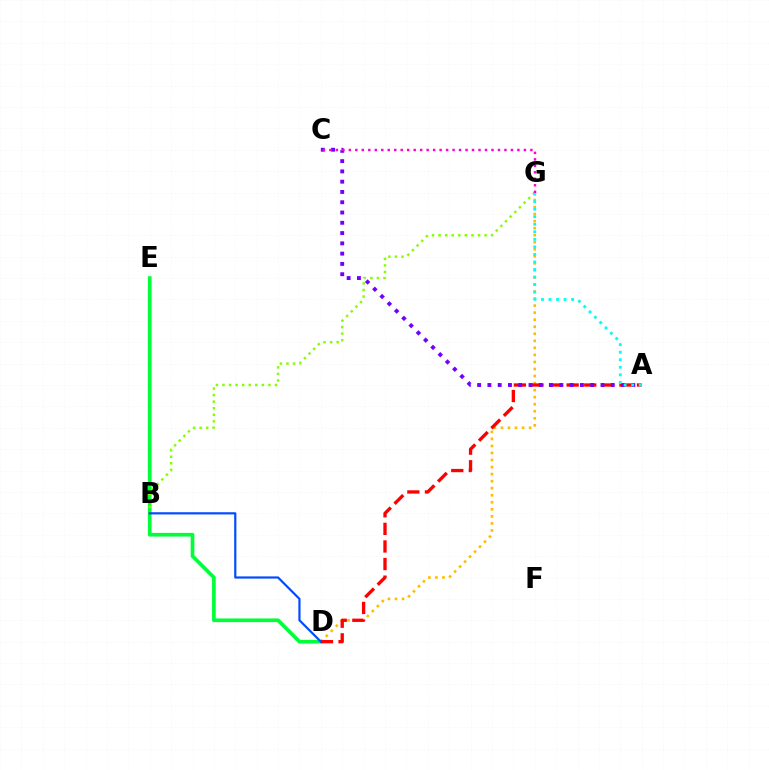{('D', 'E'): [{'color': '#00ff39', 'line_style': 'solid', 'thickness': 2.65}], ('D', 'G'): [{'color': '#ffbd00', 'line_style': 'dotted', 'thickness': 1.91}], ('A', 'D'): [{'color': '#ff0000', 'line_style': 'dashed', 'thickness': 2.39}], ('B', 'G'): [{'color': '#84ff00', 'line_style': 'dotted', 'thickness': 1.78}], ('A', 'C'): [{'color': '#7200ff', 'line_style': 'dotted', 'thickness': 2.79}], ('A', 'G'): [{'color': '#00fff6', 'line_style': 'dotted', 'thickness': 2.05}], ('B', 'D'): [{'color': '#004bff', 'line_style': 'solid', 'thickness': 1.58}], ('C', 'G'): [{'color': '#ff00cf', 'line_style': 'dotted', 'thickness': 1.76}]}